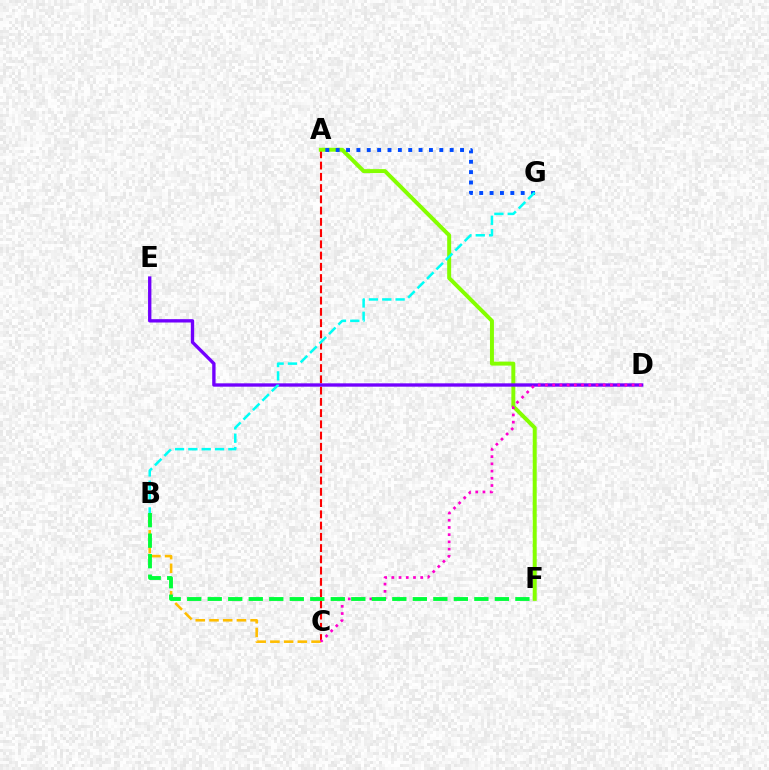{('A', 'C'): [{'color': '#ff0000', 'line_style': 'dashed', 'thickness': 1.53}], ('A', 'F'): [{'color': '#84ff00', 'line_style': 'solid', 'thickness': 2.86}], ('A', 'G'): [{'color': '#004bff', 'line_style': 'dotted', 'thickness': 2.82}], ('D', 'E'): [{'color': '#7200ff', 'line_style': 'solid', 'thickness': 2.41}], ('B', 'G'): [{'color': '#00fff6', 'line_style': 'dashed', 'thickness': 1.81}], ('B', 'C'): [{'color': '#ffbd00', 'line_style': 'dashed', 'thickness': 1.86}], ('C', 'D'): [{'color': '#ff00cf', 'line_style': 'dotted', 'thickness': 1.96}], ('B', 'F'): [{'color': '#00ff39', 'line_style': 'dashed', 'thickness': 2.79}]}